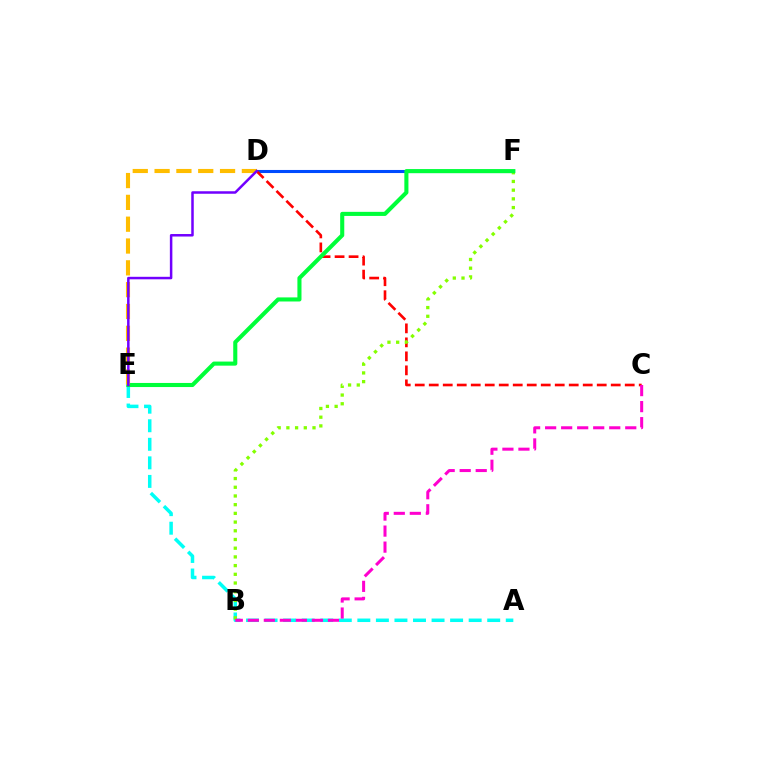{('A', 'E'): [{'color': '#00fff6', 'line_style': 'dashed', 'thickness': 2.52}], ('D', 'F'): [{'color': '#004bff', 'line_style': 'solid', 'thickness': 2.21}], ('C', 'D'): [{'color': '#ff0000', 'line_style': 'dashed', 'thickness': 1.9}], ('B', 'F'): [{'color': '#84ff00', 'line_style': 'dotted', 'thickness': 2.37}], ('E', 'F'): [{'color': '#00ff39', 'line_style': 'solid', 'thickness': 2.94}], ('D', 'E'): [{'color': '#ffbd00', 'line_style': 'dashed', 'thickness': 2.96}, {'color': '#7200ff', 'line_style': 'solid', 'thickness': 1.8}], ('B', 'C'): [{'color': '#ff00cf', 'line_style': 'dashed', 'thickness': 2.18}]}